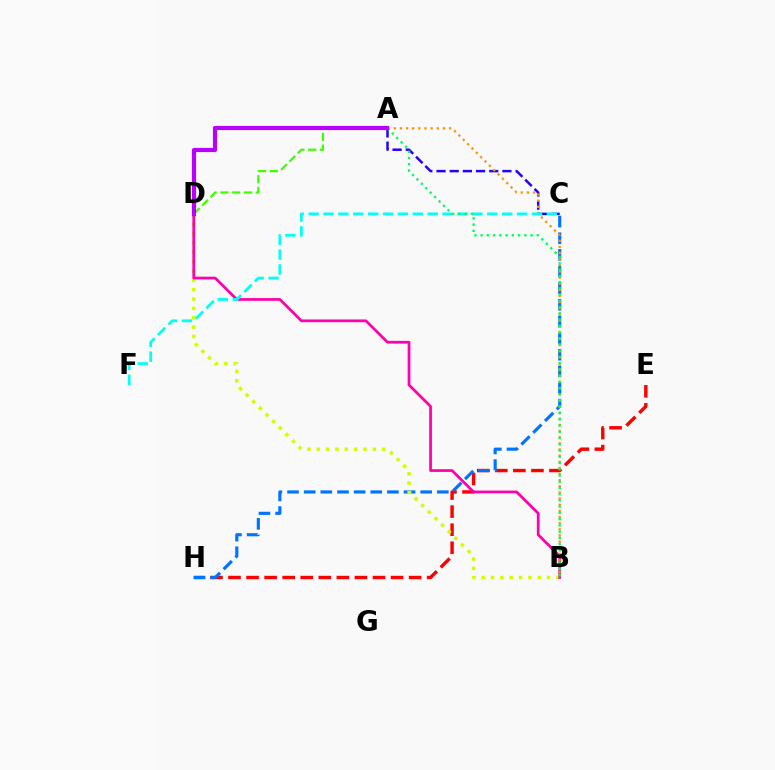{('E', 'H'): [{'color': '#ff0000', 'line_style': 'dashed', 'thickness': 2.45}], ('C', 'H'): [{'color': '#0074ff', 'line_style': 'dashed', 'thickness': 2.26}], ('B', 'D'): [{'color': '#d1ff00', 'line_style': 'dotted', 'thickness': 2.54}, {'color': '#ff00ac', 'line_style': 'solid', 'thickness': 1.97}], ('A', 'C'): [{'color': '#2500ff', 'line_style': 'dashed', 'thickness': 1.79}], ('A', 'B'): [{'color': '#ff9400', 'line_style': 'dotted', 'thickness': 1.67}, {'color': '#00ff5c', 'line_style': 'dotted', 'thickness': 1.7}], ('A', 'D'): [{'color': '#3dff00', 'line_style': 'dashed', 'thickness': 1.6}, {'color': '#b900ff', 'line_style': 'solid', 'thickness': 3.0}], ('C', 'F'): [{'color': '#00fff6', 'line_style': 'dashed', 'thickness': 2.02}]}